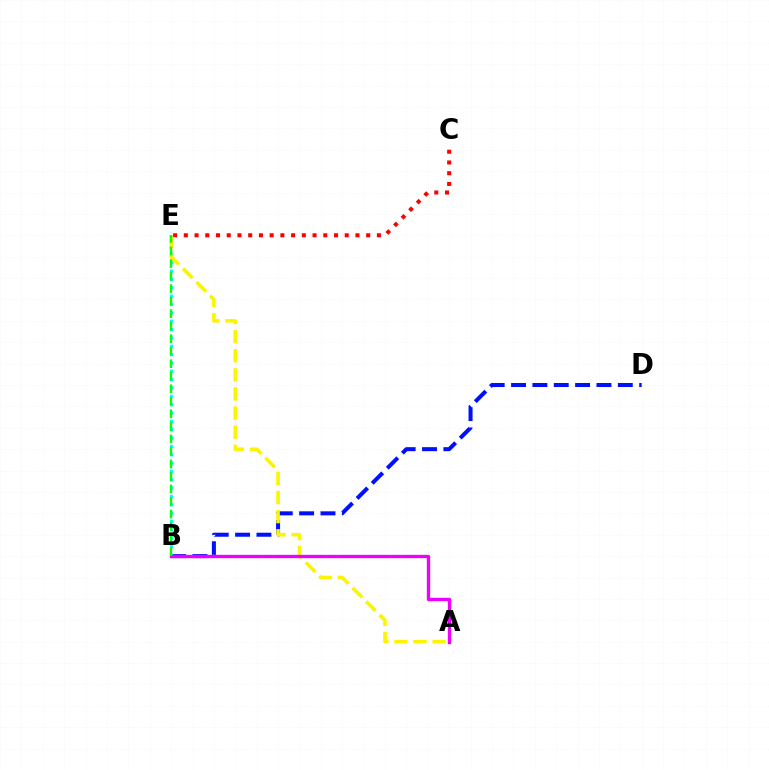{('B', 'D'): [{'color': '#0010ff', 'line_style': 'dashed', 'thickness': 2.9}], ('C', 'E'): [{'color': '#ff0000', 'line_style': 'dotted', 'thickness': 2.91}], ('B', 'E'): [{'color': '#00fff6', 'line_style': 'dotted', 'thickness': 2.27}, {'color': '#08ff00', 'line_style': 'dashed', 'thickness': 1.7}], ('A', 'E'): [{'color': '#fcf500', 'line_style': 'dashed', 'thickness': 2.6}], ('A', 'B'): [{'color': '#ee00ff', 'line_style': 'solid', 'thickness': 2.4}]}